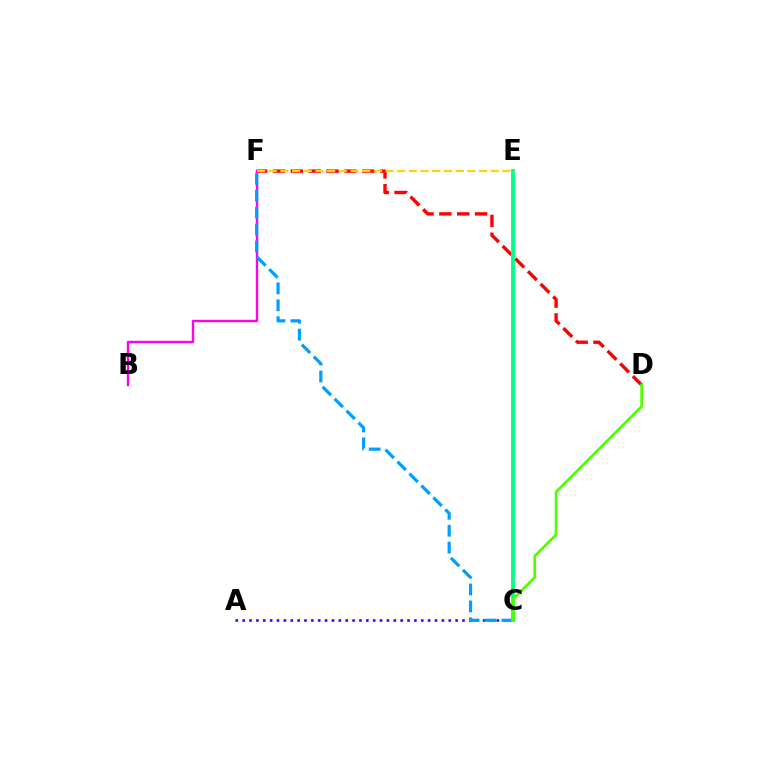{('D', 'F'): [{'color': '#ff0000', 'line_style': 'dashed', 'thickness': 2.43}], ('B', 'F'): [{'color': '#ff00ed', 'line_style': 'solid', 'thickness': 1.73}], ('A', 'C'): [{'color': '#3700ff', 'line_style': 'dotted', 'thickness': 1.87}], ('E', 'F'): [{'color': '#ffd500', 'line_style': 'dashed', 'thickness': 1.59}], ('C', 'F'): [{'color': '#009eff', 'line_style': 'dashed', 'thickness': 2.3}], ('C', 'E'): [{'color': '#00ff86', 'line_style': 'solid', 'thickness': 2.73}], ('C', 'D'): [{'color': '#4fff00', 'line_style': 'solid', 'thickness': 1.97}]}